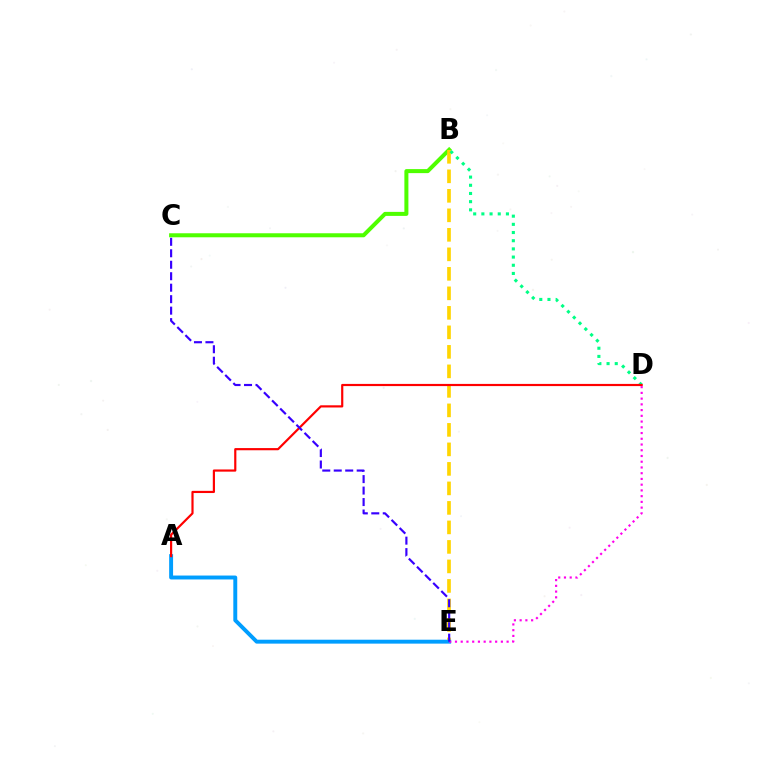{('B', 'C'): [{'color': '#4fff00', 'line_style': 'solid', 'thickness': 2.9}], ('B', 'E'): [{'color': '#ffd500', 'line_style': 'dashed', 'thickness': 2.65}], ('B', 'D'): [{'color': '#00ff86', 'line_style': 'dotted', 'thickness': 2.22}], ('A', 'E'): [{'color': '#009eff', 'line_style': 'solid', 'thickness': 2.82}], ('A', 'D'): [{'color': '#ff0000', 'line_style': 'solid', 'thickness': 1.57}], ('D', 'E'): [{'color': '#ff00ed', 'line_style': 'dotted', 'thickness': 1.56}], ('C', 'E'): [{'color': '#3700ff', 'line_style': 'dashed', 'thickness': 1.56}]}